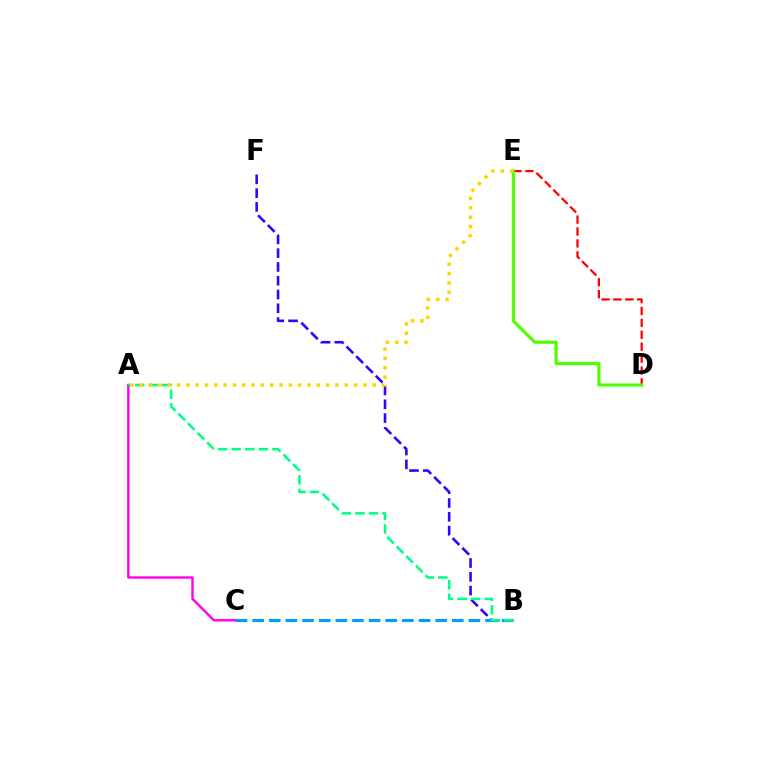{('D', 'E'): [{'color': '#ff0000', 'line_style': 'dashed', 'thickness': 1.62}, {'color': '#4fff00', 'line_style': 'solid', 'thickness': 2.26}], ('B', 'F'): [{'color': '#3700ff', 'line_style': 'dashed', 'thickness': 1.87}], ('B', 'C'): [{'color': '#009eff', 'line_style': 'dashed', 'thickness': 2.26}], ('A', 'C'): [{'color': '#ff00ed', 'line_style': 'solid', 'thickness': 1.73}], ('A', 'B'): [{'color': '#00ff86', 'line_style': 'dashed', 'thickness': 1.84}], ('A', 'E'): [{'color': '#ffd500', 'line_style': 'dotted', 'thickness': 2.53}]}